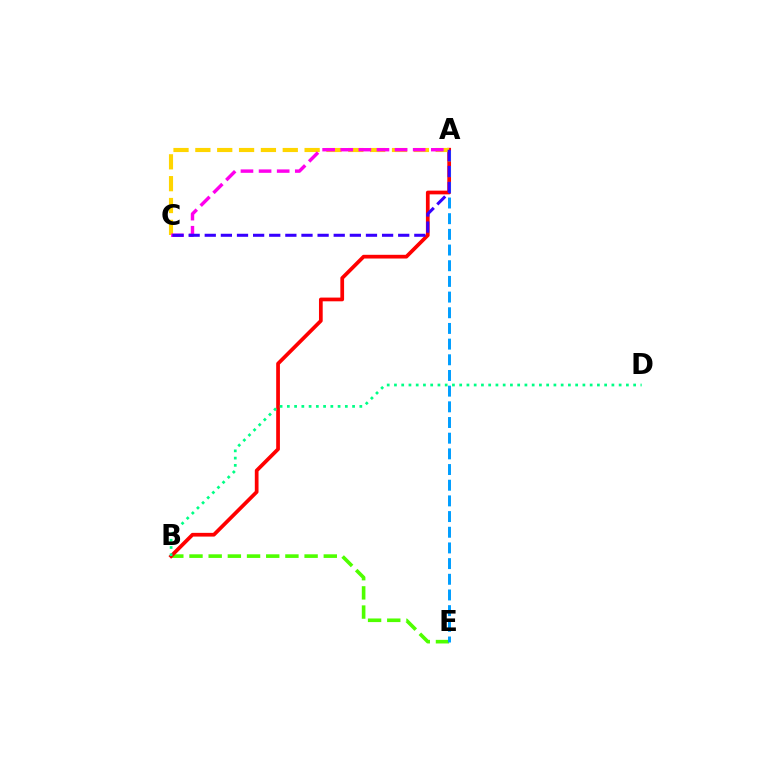{('B', 'E'): [{'color': '#4fff00', 'line_style': 'dashed', 'thickness': 2.61}], ('A', 'B'): [{'color': '#ff0000', 'line_style': 'solid', 'thickness': 2.68}], ('A', 'E'): [{'color': '#009eff', 'line_style': 'dashed', 'thickness': 2.13}], ('A', 'C'): [{'color': '#ffd500', 'line_style': 'dashed', 'thickness': 2.97}, {'color': '#ff00ed', 'line_style': 'dashed', 'thickness': 2.46}, {'color': '#3700ff', 'line_style': 'dashed', 'thickness': 2.19}], ('B', 'D'): [{'color': '#00ff86', 'line_style': 'dotted', 'thickness': 1.97}]}